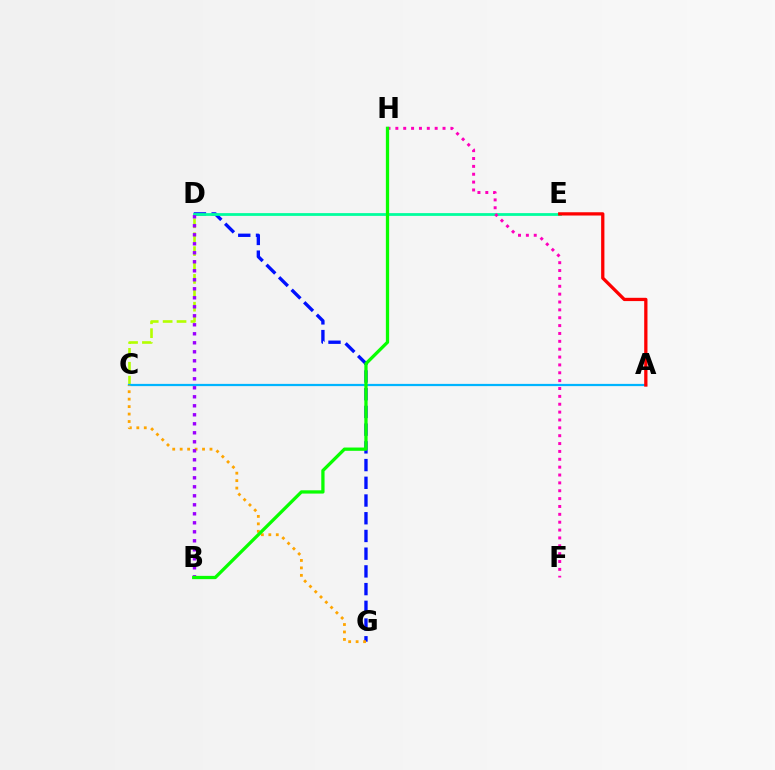{('D', 'G'): [{'color': '#0010ff', 'line_style': 'dashed', 'thickness': 2.41}], ('D', 'E'): [{'color': '#00ff9d', 'line_style': 'solid', 'thickness': 2.0}], ('C', 'D'): [{'color': '#b3ff00', 'line_style': 'dashed', 'thickness': 1.89}], ('A', 'C'): [{'color': '#00b5ff', 'line_style': 'solid', 'thickness': 1.6}], ('F', 'H'): [{'color': '#ff00bd', 'line_style': 'dotted', 'thickness': 2.14}], ('C', 'G'): [{'color': '#ffa500', 'line_style': 'dotted', 'thickness': 2.03}], ('B', 'D'): [{'color': '#9b00ff', 'line_style': 'dotted', 'thickness': 2.45}], ('A', 'E'): [{'color': '#ff0000', 'line_style': 'solid', 'thickness': 2.36}], ('B', 'H'): [{'color': '#08ff00', 'line_style': 'solid', 'thickness': 2.36}]}